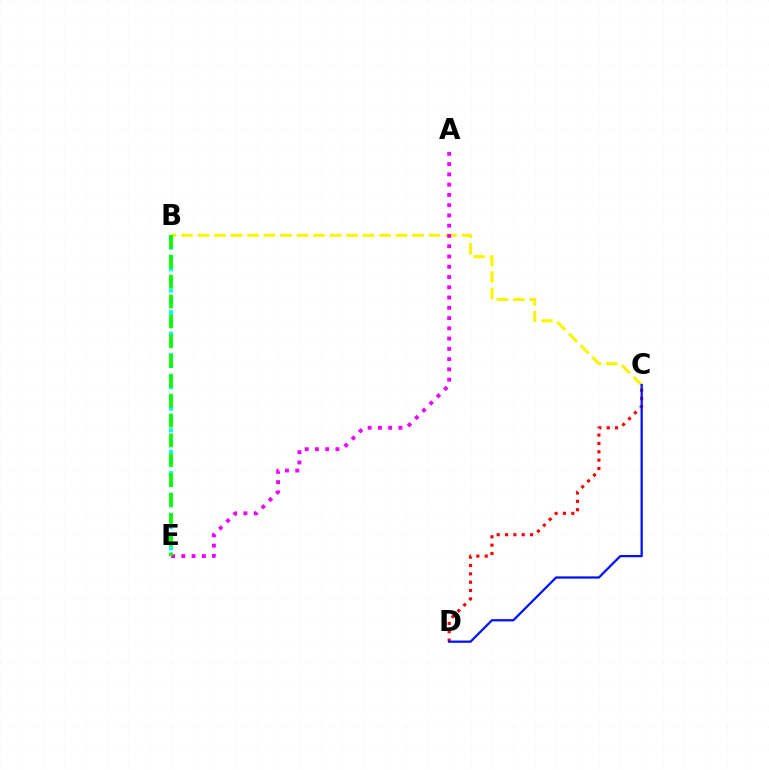{('B', 'C'): [{'color': '#fcf500', 'line_style': 'dashed', 'thickness': 2.24}], ('B', 'E'): [{'color': '#00fff6', 'line_style': 'dotted', 'thickness': 2.92}, {'color': '#08ff00', 'line_style': 'dashed', 'thickness': 2.7}], ('C', 'D'): [{'color': '#ff0000', 'line_style': 'dotted', 'thickness': 2.27}, {'color': '#0010ff', 'line_style': 'solid', 'thickness': 1.62}], ('A', 'E'): [{'color': '#ee00ff', 'line_style': 'dotted', 'thickness': 2.79}]}